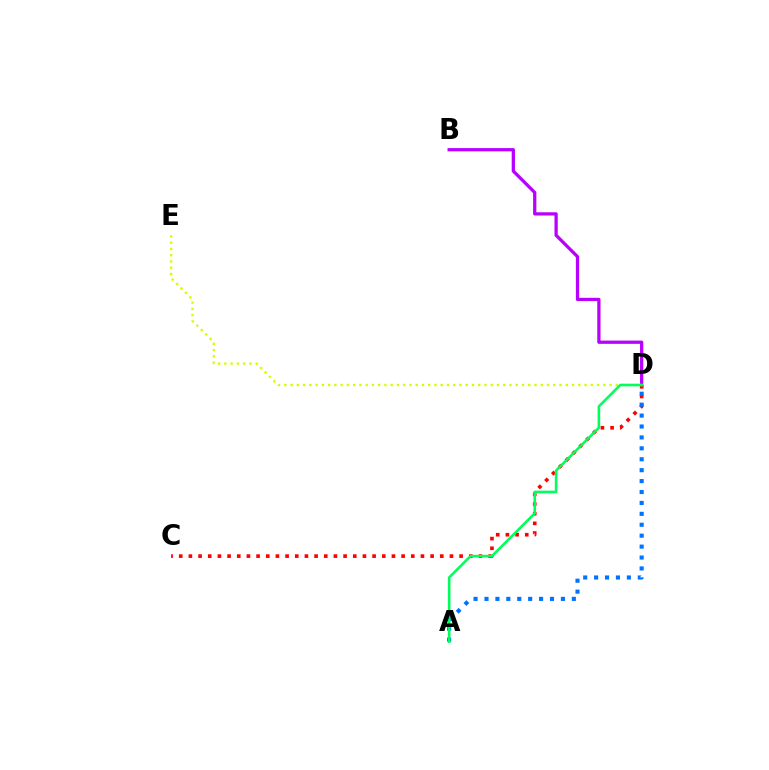{('B', 'D'): [{'color': '#b900ff', 'line_style': 'solid', 'thickness': 2.34}], ('C', 'D'): [{'color': '#ff0000', 'line_style': 'dotted', 'thickness': 2.63}], ('D', 'E'): [{'color': '#d1ff00', 'line_style': 'dotted', 'thickness': 1.7}], ('A', 'D'): [{'color': '#0074ff', 'line_style': 'dotted', 'thickness': 2.97}, {'color': '#00ff5c', 'line_style': 'solid', 'thickness': 1.86}]}